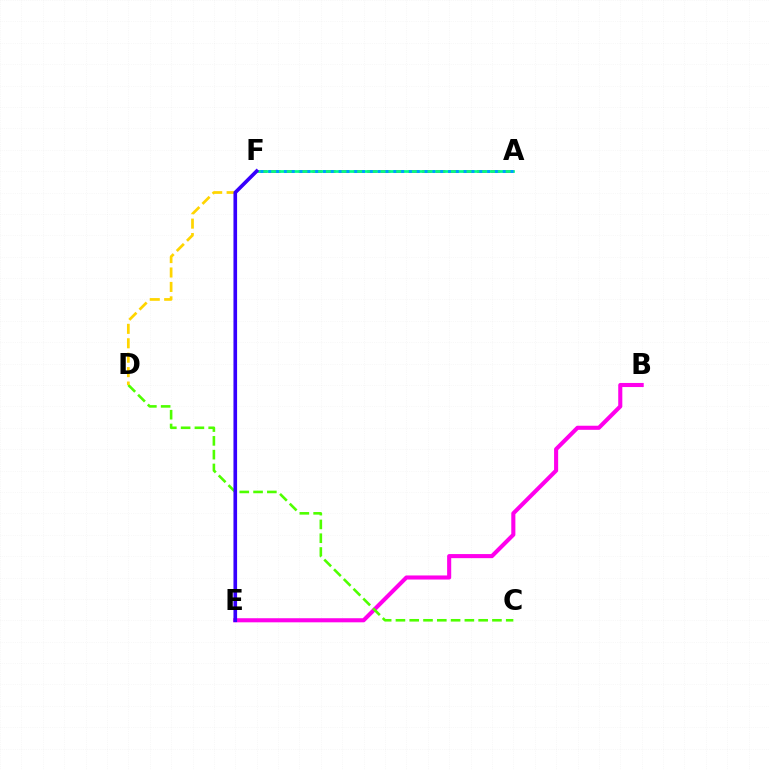{('B', 'E'): [{'color': '#ff00ed', 'line_style': 'solid', 'thickness': 2.94}], ('C', 'D'): [{'color': '#4fff00', 'line_style': 'dashed', 'thickness': 1.87}], ('D', 'F'): [{'color': '#ffd500', 'line_style': 'dashed', 'thickness': 1.96}], ('A', 'F'): [{'color': '#ff0000', 'line_style': 'dashed', 'thickness': 1.86}, {'color': '#00ff86', 'line_style': 'solid', 'thickness': 1.96}, {'color': '#009eff', 'line_style': 'dotted', 'thickness': 2.12}], ('E', 'F'): [{'color': '#3700ff', 'line_style': 'solid', 'thickness': 2.62}]}